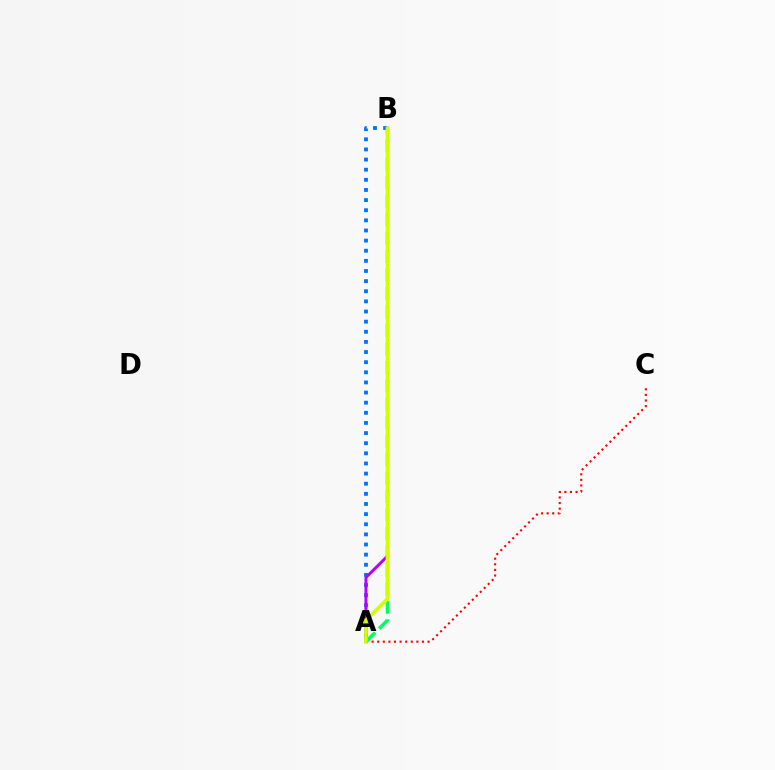{('A', 'B'): [{'color': '#0074ff', 'line_style': 'dotted', 'thickness': 2.75}, {'color': '#b900ff', 'line_style': 'solid', 'thickness': 2.14}, {'color': '#00ff5c', 'line_style': 'dashed', 'thickness': 2.51}, {'color': '#d1ff00', 'line_style': 'solid', 'thickness': 2.59}], ('A', 'C'): [{'color': '#ff0000', 'line_style': 'dotted', 'thickness': 1.52}]}